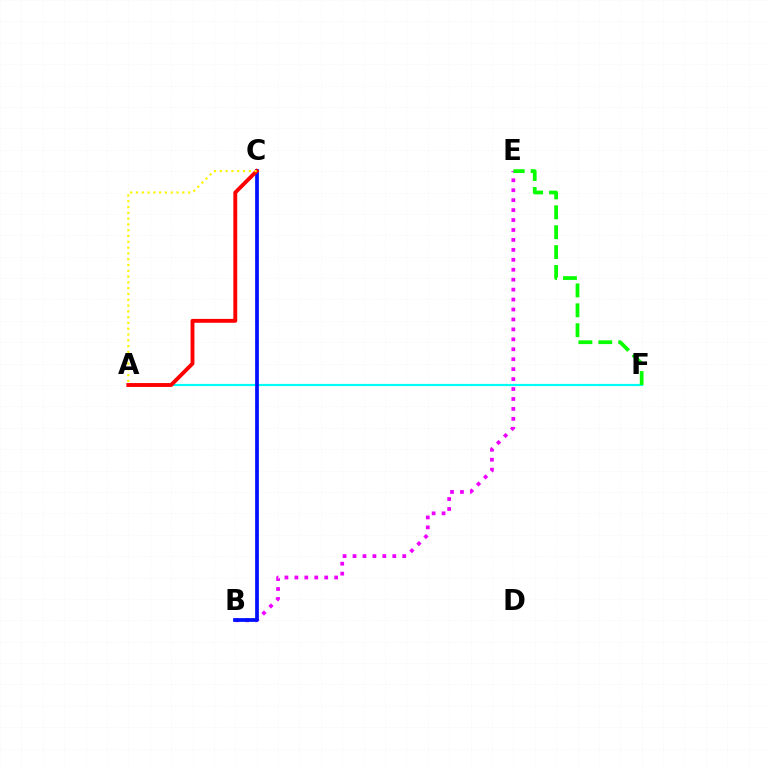{('B', 'E'): [{'color': '#ee00ff', 'line_style': 'dotted', 'thickness': 2.7}], ('A', 'F'): [{'color': '#00fff6', 'line_style': 'solid', 'thickness': 1.56}], ('B', 'C'): [{'color': '#0010ff', 'line_style': 'solid', 'thickness': 2.69}], ('E', 'F'): [{'color': '#08ff00', 'line_style': 'dashed', 'thickness': 2.7}], ('A', 'C'): [{'color': '#ff0000', 'line_style': 'solid', 'thickness': 2.79}, {'color': '#fcf500', 'line_style': 'dotted', 'thickness': 1.57}]}